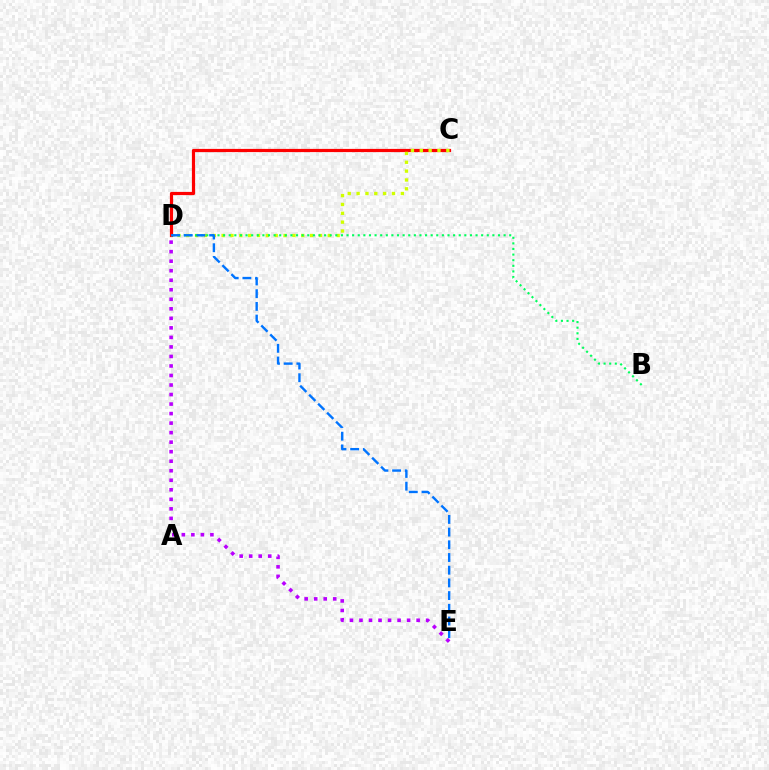{('C', 'D'): [{'color': '#ff0000', 'line_style': 'solid', 'thickness': 2.31}, {'color': '#d1ff00', 'line_style': 'dotted', 'thickness': 2.4}], ('B', 'D'): [{'color': '#00ff5c', 'line_style': 'dotted', 'thickness': 1.52}], ('D', 'E'): [{'color': '#0074ff', 'line_style': 'dashed', 'thickness': 1.73}, {'color': '#b900ff', 'line_style': 'dotted', 'thickness': 2.59}]}